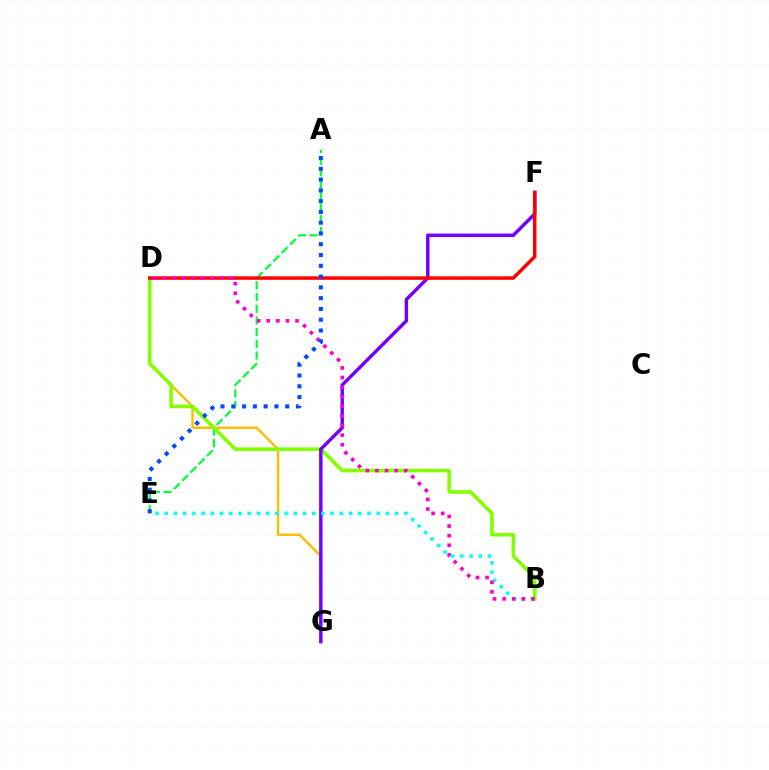{('D', 'G'): [{'color': '#ffbd00', 'line_style': 'solid', 'thickness': 1.73}], ('A', 'E'): [{'color': '#00ff39', 'line_style': 'dashed', 'thickness': 1.59}, {'color': '#004bff', 'line_style': 'dotted', 'thickness': 2.93}], ('B', 'D'): [{'color': '#84ff00', 'line_style': 'solid', 'thickness': 2.59}, {'color': '#ff00cf', 'line_style': 'dotted', 'thickness': 2.61}], ('F', 'G'): [{'color': '#7200ff', 'line_style': 'solid', 'thickness': 2.47}], ('B', 'E'): [{'color': '#00fff6', 'line_style': 'dotted', 'thickness': 2.5}], ('D', 'F'): [{'color': '#ff0000', 'line_style': 'solid', 'thickness': 2.51}]}